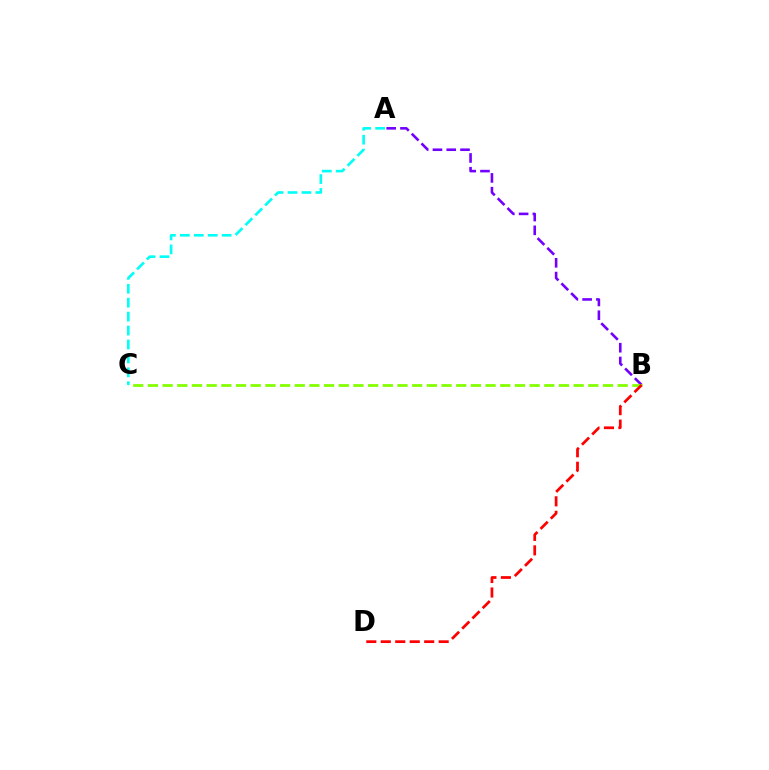{('A', 'C'): [{'color': '#00fff6', 'line_style': 'dashed', 'thickness': 1.89}], ('A', 'B'): [{'color': '#7200ff', 'line_style': 'dashed', 'thickness': 1.87}], ('B', 'C'): [{'color': '#84ff00', 'line_style': 'dashed', 'thickness': 1.99}], ('B', 'D'): [{'color': '#ff0000', 'line_style': 'dashed', 'thickness': 1.97}]}